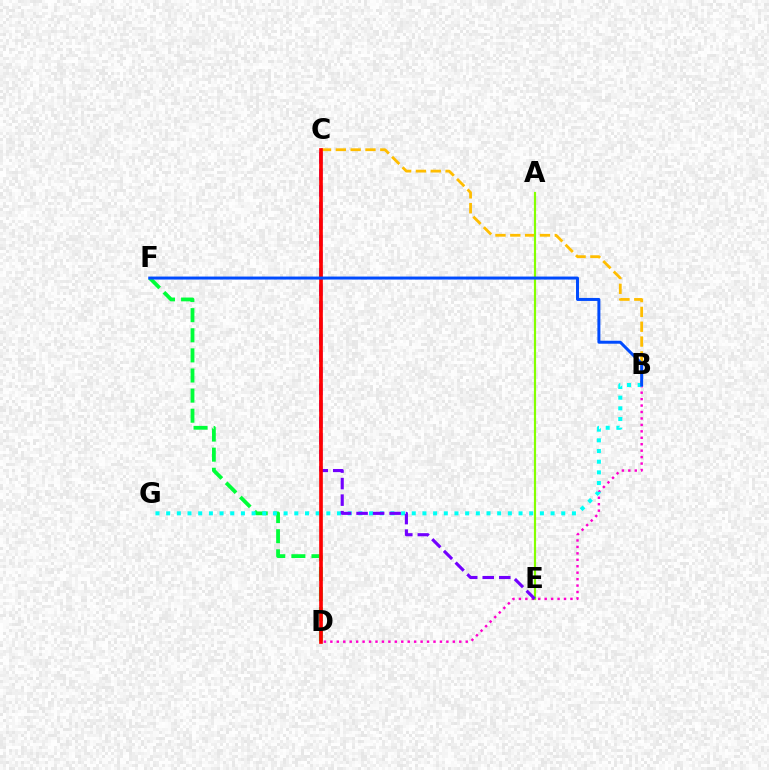{('B', 'C'): [{'color': '#ffbd00', 'line_style': 'dashed', 'thickness': 2.01}], ('B', 'D'): [{'color': '#ff00cf', 'line_style': 'dotted', 'thickness': 1.75}], ('D', 'F'): [{'color': '#00ff39', 'line_style': 'dashed', 'thickness': 2.73}], ('B', 'G'): [{'color': '#00fff6', 'line_style': 'dotted', 'thickness': 2.9}], ('A', 'E'): [{'color': '#84ff00', 'line_style': 'solid', 'thickness': 1.57}], ('C', 'E'): [{'color': '#7200ff', 'line_style': 'dashed', 'thickness': 2.25}], ('C', 'D'): [{'color': '#ff0000', 'line_style': 'solid', 'thickness': 2.64}], ('B', 'F'): [{'color': '#004bff', 'line_style': 'solid', 'thickness': 2.15}]}